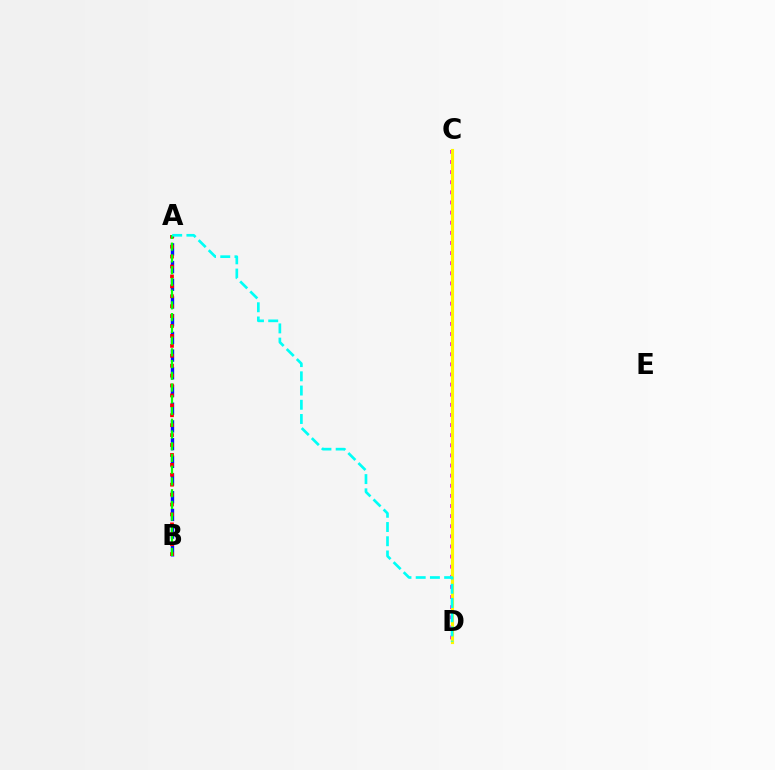{('C', 'D'): [{'color': '#ee00ff', 'line_style': 'dotted', 'thickness': 2.75}, {'color': '#fcf500', 'line_style': 'solid', 'thickness': 2.26}], ('A', 'B'): [{'color': '#0010ff', 'line_style': 'dashed', 'thickness': 2.4}, {'color': '#ff0000', 'line_style': 'dotted', 'thickness': 2.69}, {'color': '#08ff00', 'line_style': 'dashed', 'thickness': 1.59}], ('A', 'D'): [{'color': '#00fff6', 'line_style': 'dashed', 'thickness': 1.93}]}